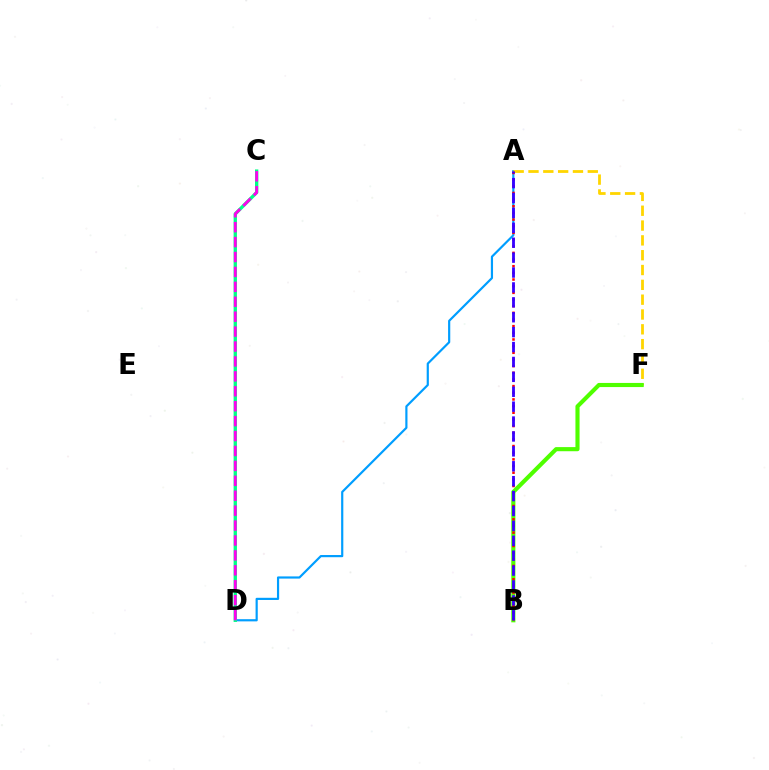{('A', 'D'): [{'color': '#009eff', 'line_style': 'solid', 'thickness': 1.57}], ('A', 'F'): [{'color': '#ffd500', 'line_style': 'dashed', 'thickness': 2.01}], ('B', 'F'): [{'color': '#4fff00', 'line_style': 'solid', 'thickness': 2.97}], ('C', 'D'): [{'color': '#00ff86', 'line_style': 'solid', 'thickness': 2.4}, {'color': '#ff00ed', 'line_style': 'dashed', 'thickness': 2.03}], ('A', 'B'): [{'color': '#ff0000', 'line_style': 'dotted', 'thickness': 1.81}, {'color': '#3700ff', 'line_style': 'dashed', 'thickness': 2.02}]}